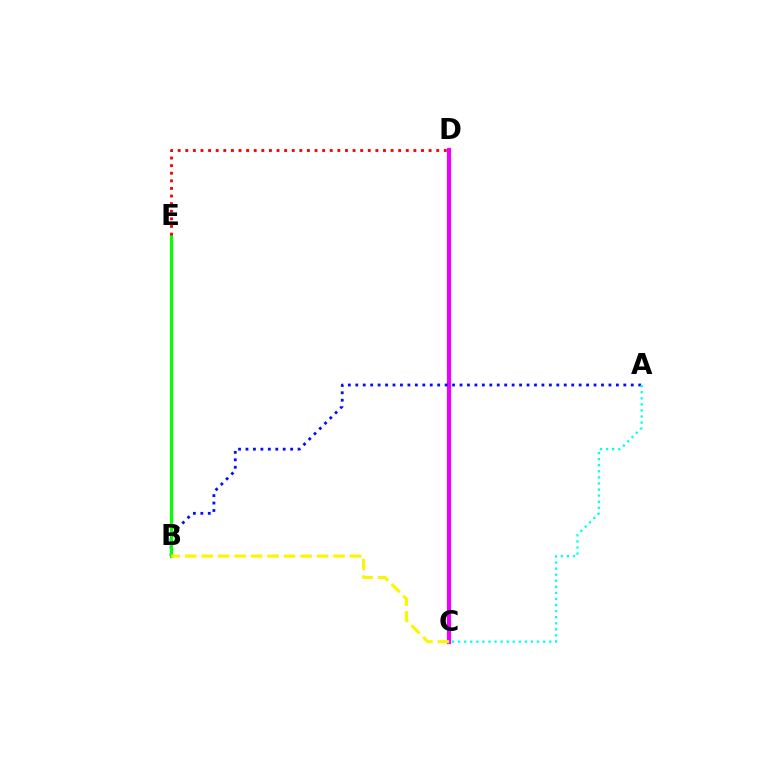{('C', 'D'): [{'color': '#ee00ff', 'line_style': 'solid', 'thickness': 3.0}], ('A', 'B'): [{'color': '#0010ff', 'line_style': 'dotted', 'thickness': 2.02}], ('A', 'C'): [{'color': '#00fff6', 'line_style': 'dotted', 'thickness': 1.65}], ('B', 'E'): [{'color': '#08ff00', 'line_style': 'solid', 'thickness': 2.24}], ('B', 'C'): [{'color': '#fcf500', 'line_style': 'dashed', 'thickness': 2.24}], ('D', 'E'): [{'color': '#ff0000', 'line_style': 'dotted', 'thickness': 2.07}]}